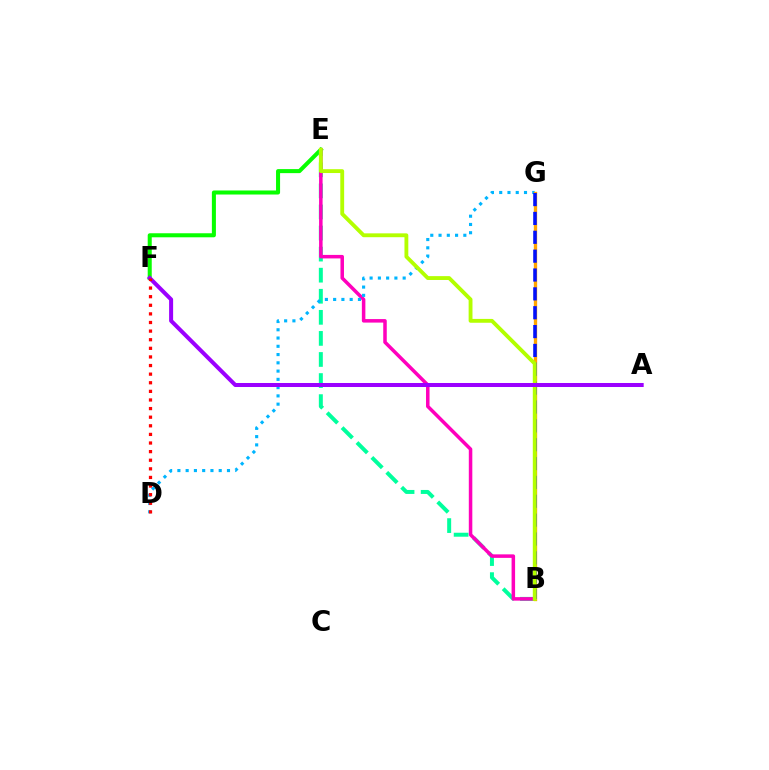{('E', 'F'): [{'color': '#08ff00', 'line_style': 'solid', 'thickness': 2.91}], ('B', 'E'): [{'color': '#00ff9d', 'line_style': 'dashed', 'thickness': 2.86}, {'color': '#ff00bd', 'line_style': 'solid', 'thickness': 2.53}, {'color': '#b3ff00', 'line_style': 'solid', 'thickness': 2.77}], ('D', 'G'): [{'color': '#00b5ff', 'line_style': 'dotted', 'thickness': 2.25}], ('B', 'G'): [{'color': '#ffa500', 'line_style': 'solid', 'thickness': 2.4}, {'color': '#0010ff', 'line_style': 'dashed', 'thickness': 2.56}], ('A', 'F'): [{'color': '#9b00ff', 'line_style': 'solid', 'thickness': 2.89}], ('D', 'F'): [{'color': '#ff0000', 'line_style': 'dotted', 'thickness': 2.34}]}